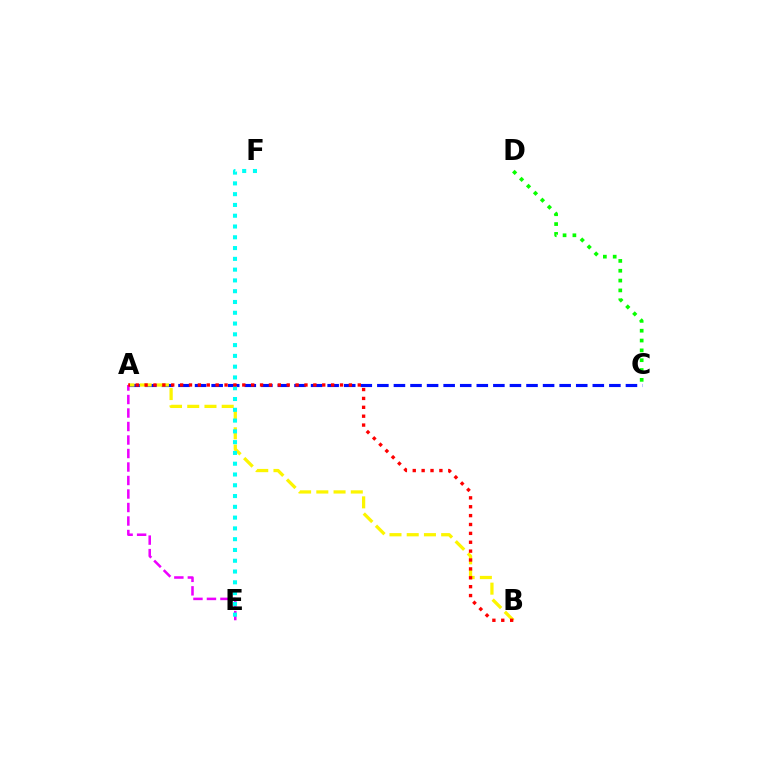{('A', 'C'): [{'color': '#0010ff', 'line_style': 'dashed', 'thickness': 2.25}], ('C', 'D'): [{'color': '#08ff00', 'line_style': 'dotted', 'thickness': 2.67}], ('A', 'B'): [{'color': '#fcf500', 'line_style': 'dashed', 'thickness': 2.34}, {'color': '#ff0000', 'line_style': 'dotted', 'thickness': 2.41}], ('A', 'E'): [{'color': '#ee00ff', 'line_style': 'dashed', 'thickness': 1.83}], ('E', 'F'): [{'color': '#00fff6', 'line_style': 'dotted', 'thickness': 2.93}]}